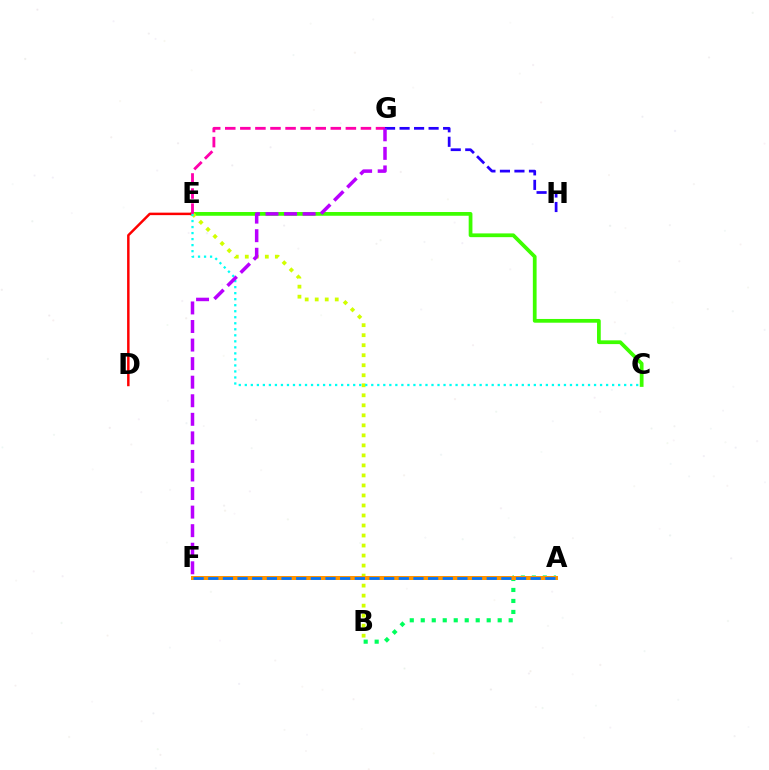{('C', 'E'): [{'color': '#3dff00', 'line_style': 'solid', 'thickness': 2.7}, {'color': '#00fff6', 'line_style': 'dotted', 'thickness': 1.64}], ('D', 'E'): [{'color': '#ff0000', 'line_style': 'solid', 'thickness': 1.78}], ('B', 'E'): [{'color': '#d1ff00', 'line_style': 'dotted', 'thickness': 2.72}], ('A', 'B'): [{'color': '#00ff5c', 'line_style': 'dotted', 'thickness': 2.99}], ('E', 'G'): [{'color': '#ff00ac', 'line_style': 'dashed', 'thickness': 2.05}], ('A', 'F'): [{'color': '#ff9400', 'line_style': 'solid', 'thickness': 2.87}, {'color': '#0074ff', 'line_style': 'dashed', 'thickness': 1.99}], ('G', 'H'): [{'color': '#2500ff', 'line_style': 'dashed', 'thickness': 1.97}], ('F', 'G'): [{'color': '#b900ff', 'line_style': 'dashed', 'thickness': 2.52}]}